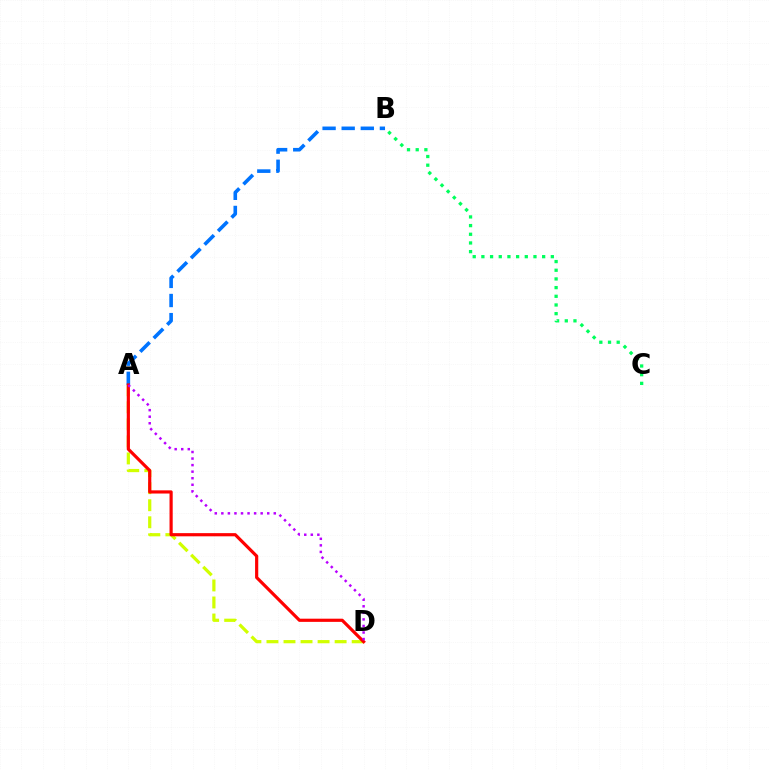{('A', 'B'): [{'color': '#0074ff', 'line_style': 'dashed', 'thickness': 2.6}], ('B', 'C'): [{'color': '#00ff5c', 'line_style': 'dotted', 'thickness': 2.36}], ('A', 'D'): [{'color': '#d1ff00', 'line_style': 'dashed', 'thickness': 2.32}, {'color': '#ff0000', 'line_style': 'solid', 'thickness': 2.29}, {'color': '#b900ff', 'line_style': 'dotted', 'thickness': 1.78}]}